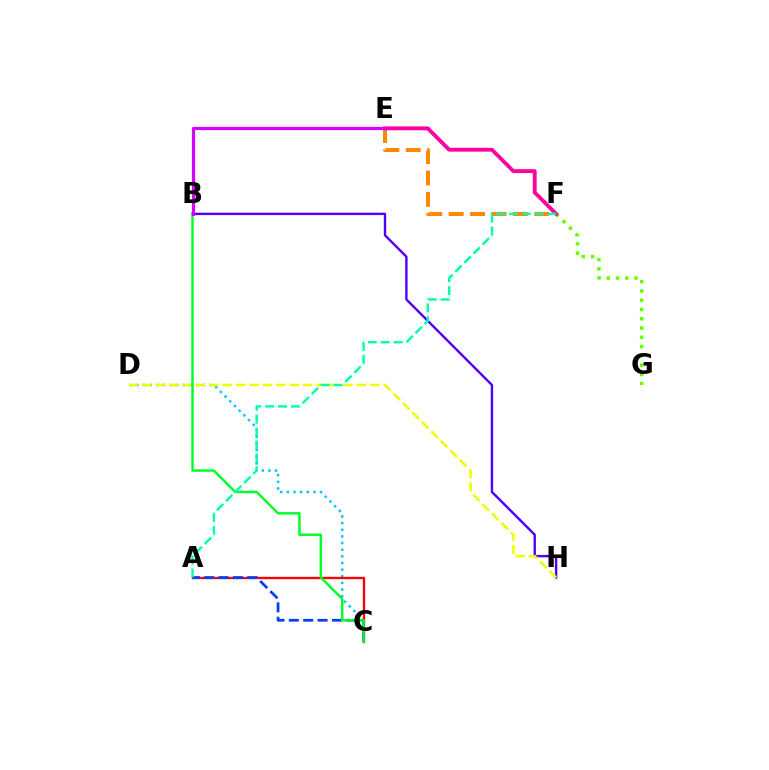{('C', 'D'): [{'color': '#00c7ff', 'line_style': 'dotted', 'thickness': 1.8}], ('F', 'G'): [{'color': '#66ff00', 'line_style': 'dotted', 'thickness': 2.52}], ('E', 'F'): [{'color': '#ff8800', 'line_style': 'dashed', 'thickness': 2.91}, {'color': '#ff00a0', 'line_style': 'solid', 'thickness': 2.77}], ('B', 'H'): [{'color': '#4f00ff', 'line_style': 'solid', 'thickness': 1.73}], ('A', 'C'): [{'color': '#ff0000', 'line_style': 'solid', 'thickness': 1.7}, {'color': '#003fff', 'line_style': 'dashed', 'thickness': 1.95}], ('D', 'H'): [{'color': '#eeff00', 'line_style': 'dashed', 'thickness': 1.82}], ('B', 'C'): [{'color': '#00ff27', 'line_style': 'solid', 'thickness': 1.76}], ('B', 'E'): [{'color': '#d600ff', 'line_style': 'solid', 'thickness': 2.31}], ('A', 'F'): [{'color': '#00ffaf', 'line_style': 'dashed', 'thickness': 1.75}]}